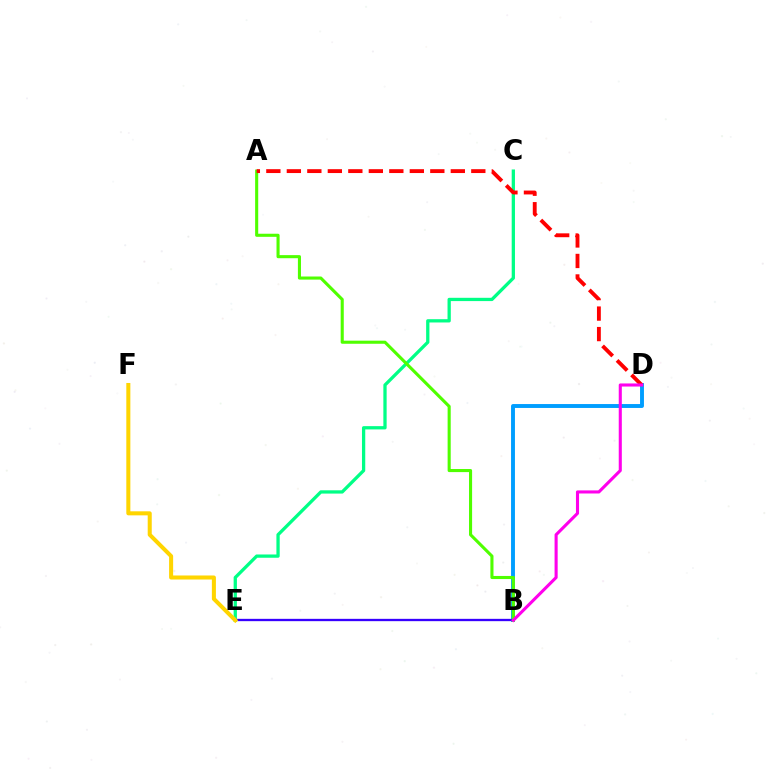{('B', 'D'): [{'color': '#009eff', 'line_style': 'solid', 'thickness': 2.8}, {'color': '#ff00ed', 'line_style': 'solid', 'thickness': 2.22}], ('C', 'E'): [{'color': '#00ff86', 'line_style': 'solid', 'thickness': 2.36}], ('B', 'E'): [{'color': '#3700ff', 'line_style': 'solid', 'thickness': 1.67}], ('E', 'F'): [{'color': '#ffd500', 'line_style': 'solid', 'thickness': 2.91}], ('A', 'B'): [{'color': '#4fff00', 'line_style': 'solid', 'thickness': 2.22}], ('A', 'D'): [{'color': '#ff0000', 'line_style': 'dashed', 'thickness': 2.78}]}